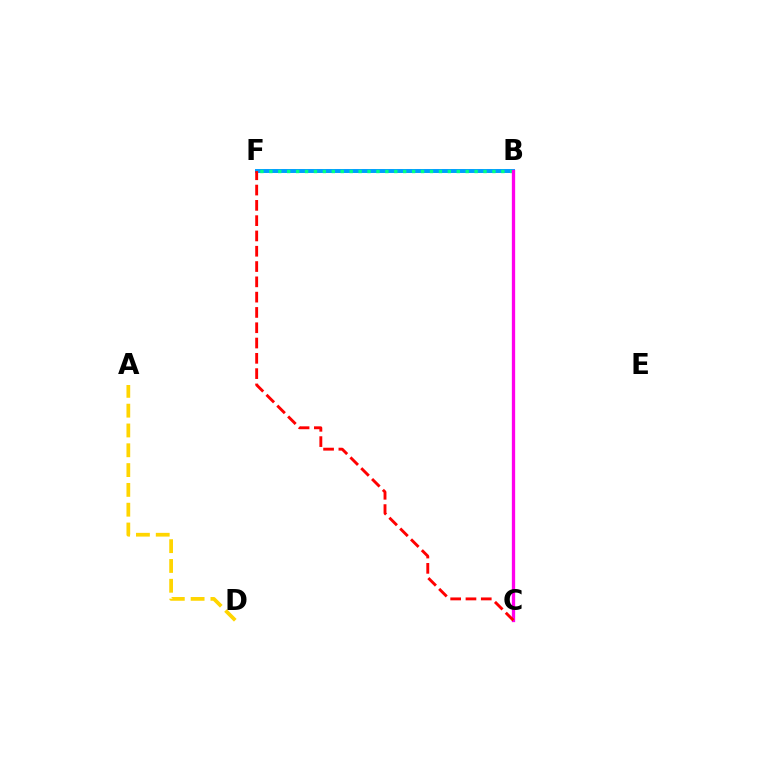{('B', 'F'): [{'color': '#4fff00', 'line_style': 'dashed', 'thickness': 1.84}, {'color': '#009eff', 'line_style': 'solid', 'thickness': 2.84}, {'color': '#00ff86', 'line_style': 'dotted', 'thickness': 2.42}], ('A', 'D'): [{'color': '#ffd500', 'line_style': 'dashed', 'thickness': 2.69}], ('B', 'C'): [{'color': '#3700ff', 'line_style': 'solid', 'thickness': 2.11}, {'color': '#ff00ed', 'line_style': 'solid', 'thickness': 2.38}], ('C', 'F'): [{'color': '#ff0000', 'line_style': 'dashed', 'thickness': 2.08}]}